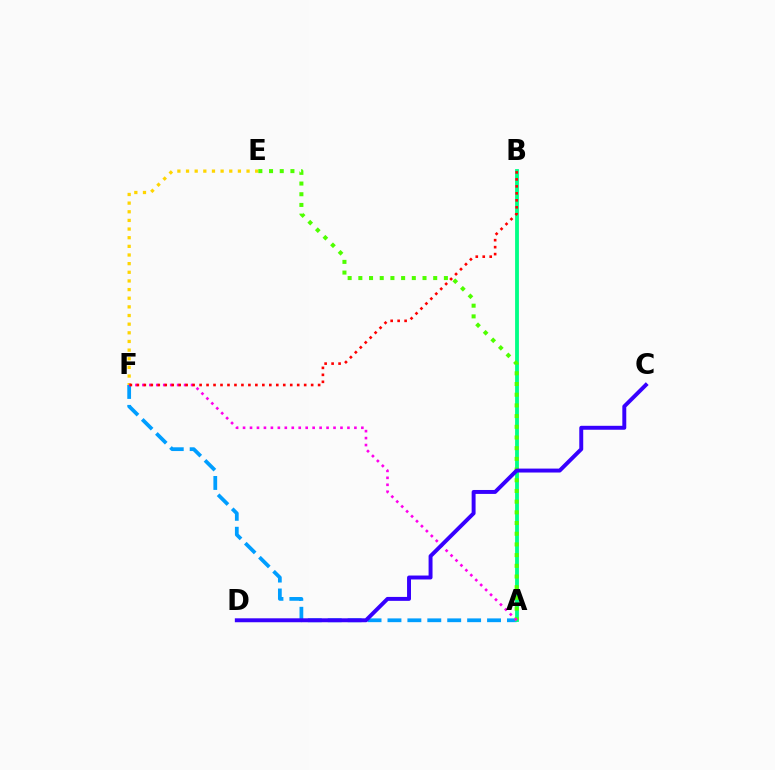{('A', 'F'): [{'color': '#009eff', 'line_style': 'dashed', 'thickness': 2.71}, {'color': '#ff00ed', 'line_style': 'dotted', 'thickness': 1.89}], ('A', 'B'): [{'color': '#00ff86', 'line_style': 'solid', 'thickness': 2.76}], ('E', 'F'): [{'color': '#ffd500', 'line_style': 'dotted', 'thickness': 2.35}], ('A', 'E'): [{'color': '#4fff00', 'line_style': 'dotted', 'thickness': 2.91}], ('B', 'F'): [{'color': '#ff0000', 'line_style': 'dotted', 'thickness': 1.89}], ('C', 'D'): [{'color': '#3700ff', 'line_style': 'solid', 'thickness': 2.83}]}